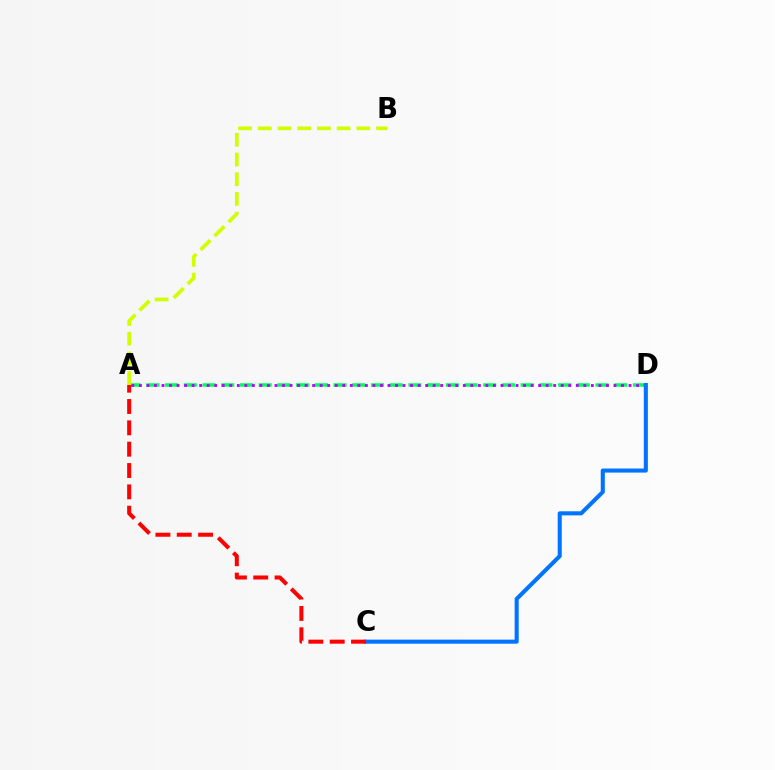{('A', 'D'): [{'color': '#00ff5c', 'line_style': 'dashed', 'thickness': 2.54}, {'color': '#b900ff', 'line_style': 'dotted', 'thickness': 2.05}], ('A', 'B'): [{'color': '#d1ff00', 'line_style': 'dashed', 'thickness': 2.68}], ('C', 'D'): [{'color': '#0074ff', 'line_style': 'solid', 'thickness': 2.93}], ('A', 'C'): [{'color': '#ff0000', 'line_style': 'dashed', 'thickness': 2.9}]}